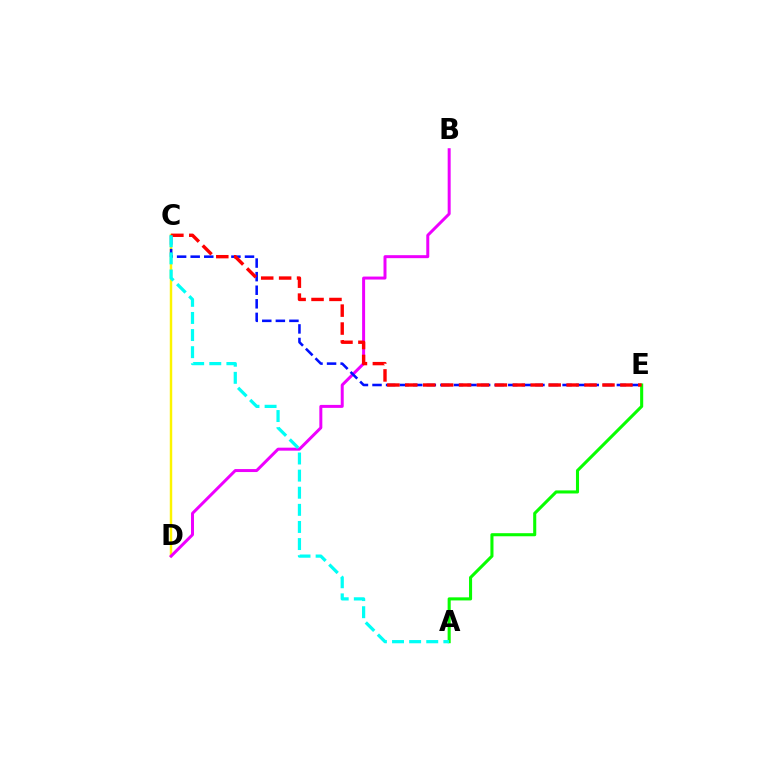{('C', 'D'): [{'color': '#fcf500', 'line_style': 'solid', 'thickness': 1.76}], ('A', 'E'): [{'color': '#08ff00', 'line_style': 'solid', 'thickness': 2.22}], ('B', 'D'): [{'color': '#ee00ff', 'line_style': 'solid', 'thickness': 2.15}], ('C', 'E'): [{'color': '#0010ff', 'line_style': 'dashed', 'thickness': 1.84}, {'color': '#ff0000', 'line_style': 'dashed', 'thickness': 2.44}], ('A', 'C'): [{'color': '#00fff6', 'line_style': 'dashed', 'thickness': 2.32}]}